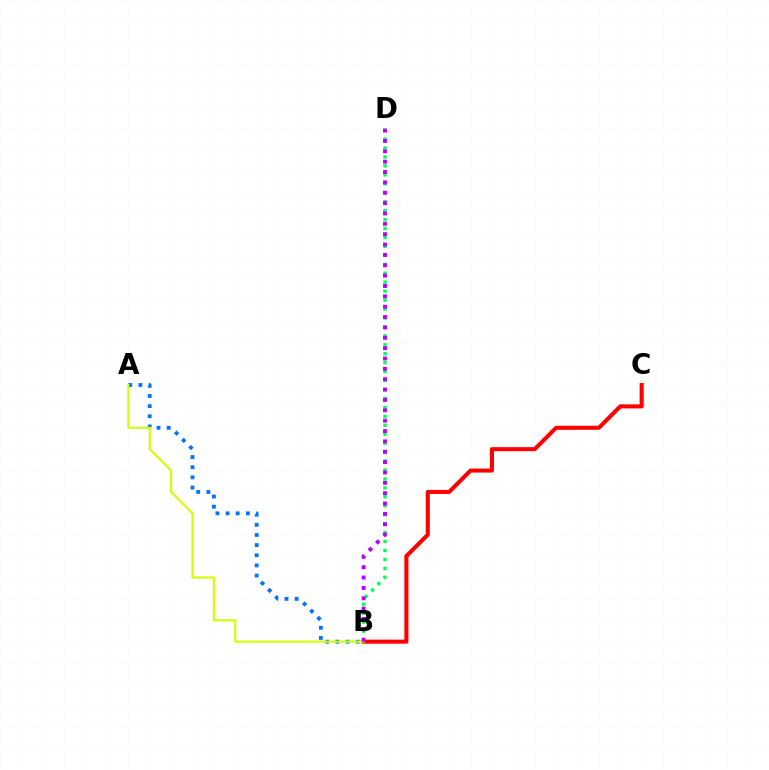{('A', 'B'): [{'color': '#0074ff', 'line_style': 'dotted', 'thickness': 2.76}, {'color': '#d1ff00', 'line_style': 'solid', 'thickness': 1.54}], ('B', 'D'): [{'color': '#00ff5c', 'line_style': 'dotted', 'thickness': 2.43}, {'color': '#b900ff', 'line_style': 'dotted', 'thickness': 2.81}], ('B', 'C'): [{'color': '#ff0000', 'line_style': 'solid', 'thickness': 2.92}]}